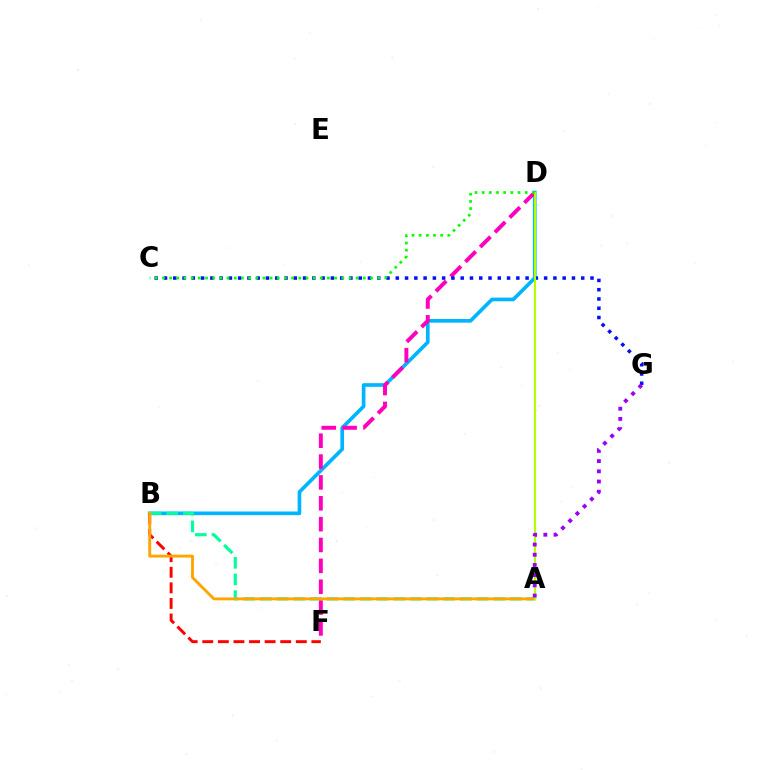{('B', 'D'): [{'color': '#00b5ff', 'line_style': 'solid', 'thickness': 2.64}], ('B', 'F'): [{'color': '#ff0000', 'line_style': 'dashed', 'thickness': 2.12}], ('A', 'B'): [{'color': '#00ff9d', 'line_style': 'dashed', 'thickness': 2.26}, {'color': '#ffa500', 'line_style': 'solid', 'thickness': 2.08}], ('D', 'F'): [{'color': '#ff00bd', 'line_style': 'dashed', 'thickness': 2.83}], ('C', 'G'): [{'color': '#0010ff', 'line_style': 'dotted', 'thickness': 2.52}], ('A', 'D'): [{'color': '#b3ff00', 'line_style': 'solid', 'thickness': 1.52}], ('A', 'G'): [{'color': '#9b00ff', 'line_style': 'dotted', 'thickness': 2.77}], ('C', 'D'): [{'color': '#08ff00', 'line_style': 'dotted', 'thickness': 1.95}]}